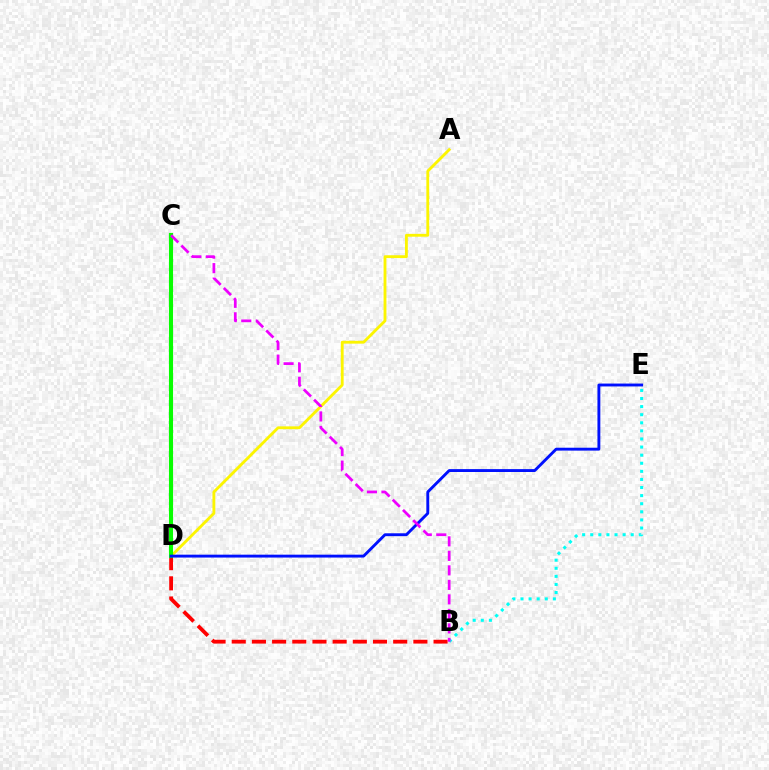{('B', 'E'): [{'color': '#00fff6', 'line_style': 'dotted', 'thickness': 2.2}], ('B', 'D'): [{'color': '#ff0000', 'line_style': 'dashed', 'thickness': 2.74}], ('A', 'D'): [{'color': '#fcf500', 'line_style': 'solid', 'thickness': 2.05}], ('C', 'D'): [{'color': '#08ff00', 'line_style': 'solid', 'thickness': 2.96}], ('D', 'E'): [{'color': '#0010ff', 'line_style': 'solid', 'thickness': 2.08}], ('B', 'C'): [{'color': '#ee00ff', 'line_style': 'dashed', 'thickness': 1.97}]}